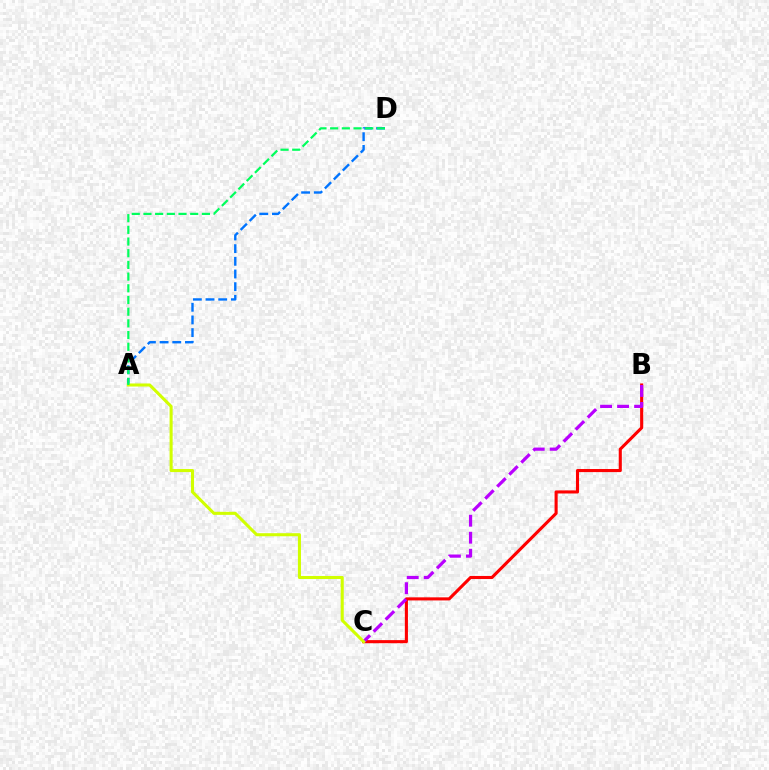{('A', 'D'): [{'color': '#0074ff', 'line_style': 'dashed', 'thickness': 1.72}, {'color': '#00ff5c', 'line_style': 'dashed', 'thickness': 1.59}], ('B', 'C'): [{'color': '#ff0000', 'line_style': 'solid', 'thickness': 2.23}, {'color': '#b900ff', 'line_style': 'dashed', 'thickness': 2.31}], ('A', 'C'): [{'color': '#d1ff00', 'line_style': 'solid', 'thickness': 2.2}]}